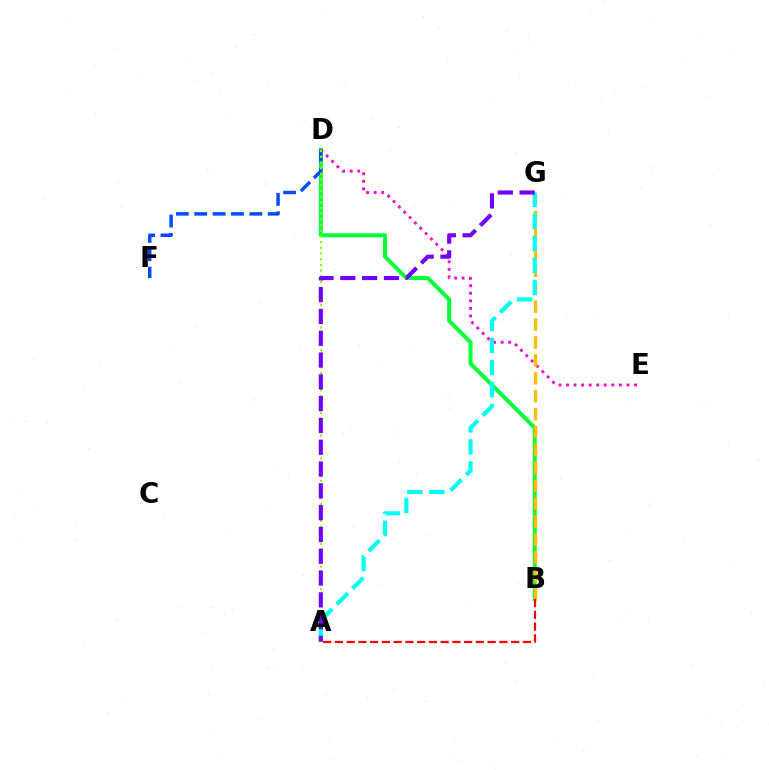{('B', 'D'): [{'color': '#00ff39', 'line_style': 'solid', 'thickness': 2.86}], ('D', 'E'): [{'color': '#ff00cf', 'line_style': 'dotted', 'thickness': 2.05}], ('B', 'G'): [{'color': '#ffbd00', 'line_style': 'dashed', 'thickness': 2.43}], ('D', 'F'): [{'color': '#004bff', 'line_style': 'dashed', 'thickness': 2.5}], ('A', 'D'): [{'color': '#84ff00', 'line_style': 'dotted', 'thickness': 1.55}], ('A', 'G'): [{'color': '#00fff6', 'line_style': 'dashed', 'thickness': 3.0}, {'color': '#7200ff', 'line_style': 'dashed', 'thickness': 2.96}], ('A', 'B'): [{'color': '#ff0000', 'line_style': 'dashed', 'thickness': 1.6}]}